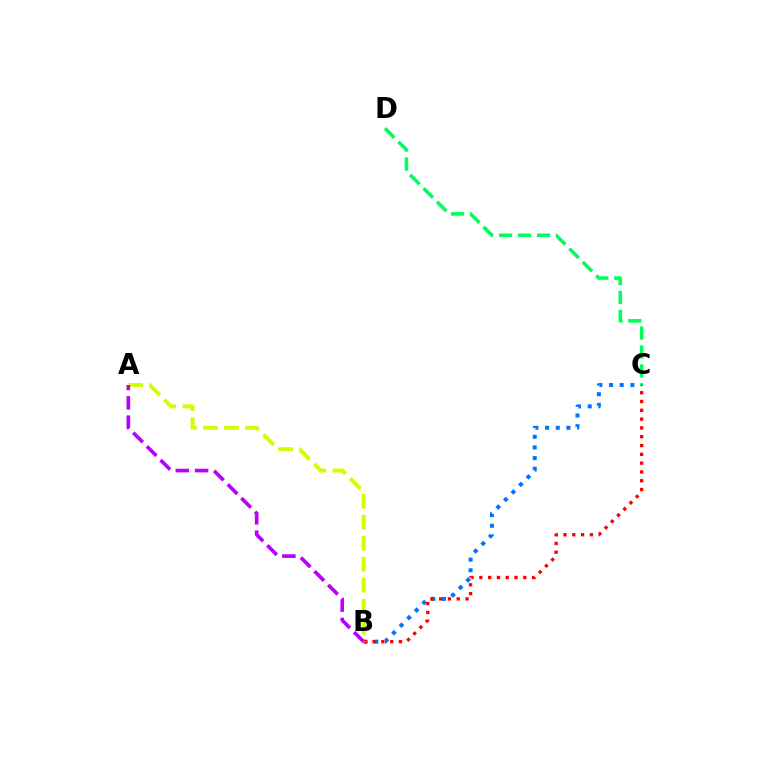{('C', 'D'): [{'color': '#00ff5c', 'line_style': 'dashed', 'thickness': 2.58}], ('B', 'C'): [{'color': '#0074ff', 'line_style': 'dotted', 'thickness': 2.9}, {'color': '#ff0000', 'line_style': 'dotted', 'thickness': 2.39}], ('A', 'B'): [{'color': '#d1ff00', 'line_style': 'dashed', 'thickness': 2.85}, {'color': '#b900ff', 'line_style': 'dashed', 'thickness': 2.63}]}